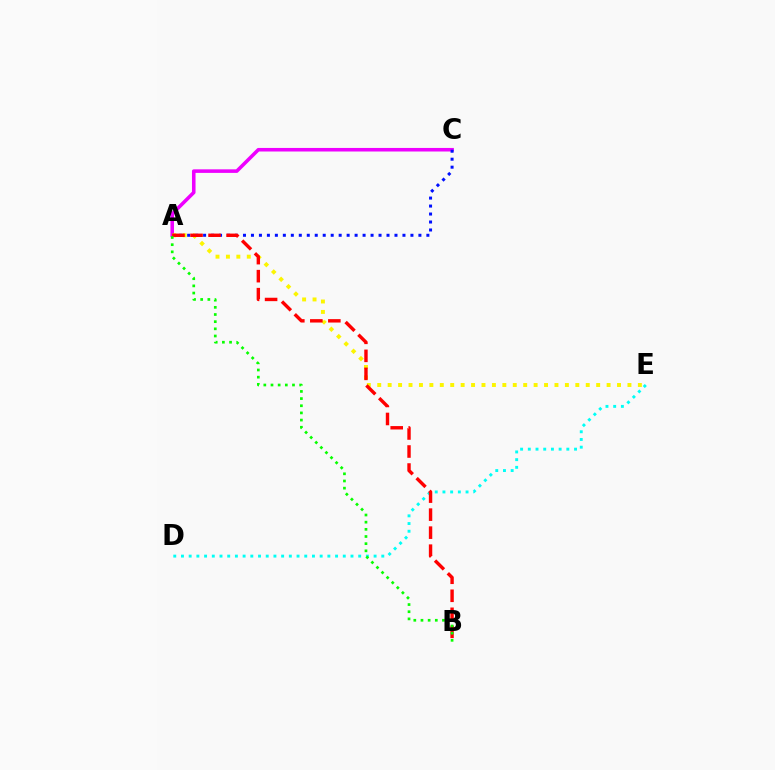{('A', 'C'): [{'color': '#ee00ff', 'line_style': 'solid', 'thickness': 2.56}, {'color': '#0010ff', 'line_style': 'dotted', 'thickness': 2.17}], ('D', 'E'): [{'color': '#00fff6', 'line_style': 'dotted', 'thickness': 2.09}], ('A', 'E'): [{'color': '#fcf500', 'line_style': 'dotted', 'thickness': 2.83}], ('A', 'B'): [{'color': '#ff0000', 'line_style': 'dashed', 'thickness': 2.45}, {'color': '#08ff00', 'line_style': 'dotted', 'thickness': 1.95}]}